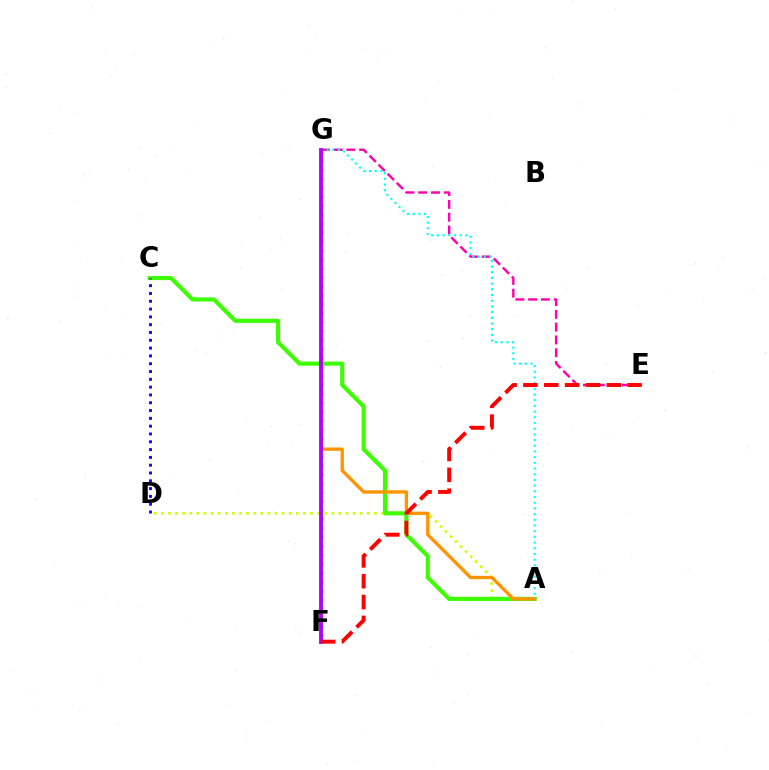{('A', 'D'): [{'color': '#d1ff00', 'line_style': 'dotted', 'thickness': 1.93}], ('A', 'C'): [{'color': '#3dff00', 'line_style': 'solid', 'thickness': 2.97}], ('F', 'G'): [{'color': '#00ff5c', 'line_style': 'solid', 'thickness': 2.85}, {'color': '#0074ff', 'line_style': 'dotted', 'thickness': 2.43}, {'color': '#b900ff', 'line_style': 'solid', 'thickness': 2.71}], ('A', 'G'): [{'color': '#ff9400', 'line_style': 'solid', 'thickness': 2.4}, {'color': '#00fff6', 'line_style': 'dotted', 'thickness': 1.55}], ('C', 'D'): [{'color': '#2500ff', 'line_style': 'dotted', 'thickness': 2.12}], ('E', 'G'): [{'color': '#ff00ac', 'line_style': 'dashed', 'thickness': 1.74}], ('E', 'F'): [{'color': '#ff0000', 'line_style': 'dashed', 'thickness': 2.83}]}